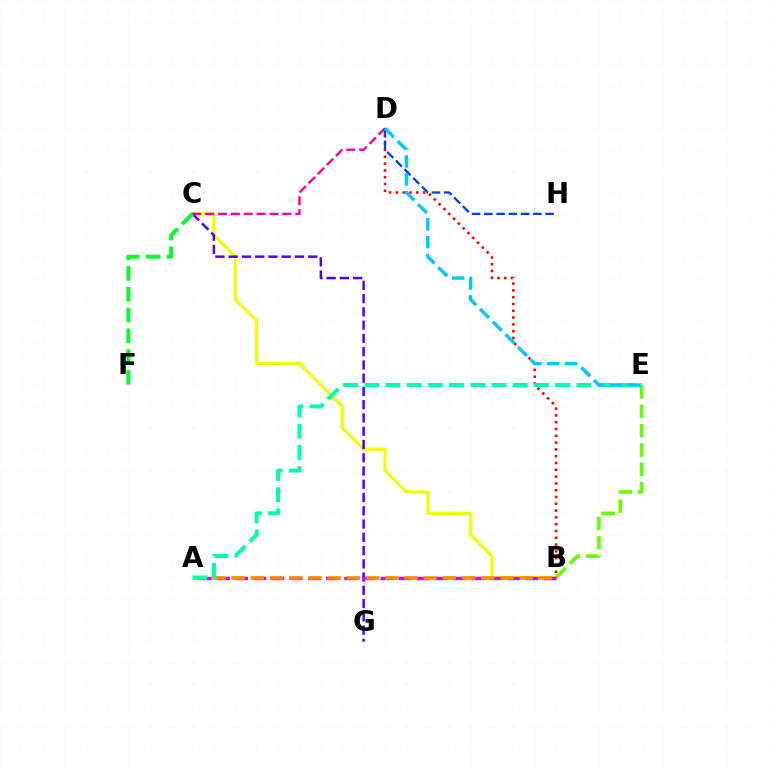{('B', 'C'): [{'color': '#eeff00', 'line_style': 'solid', 'thickness': 2.28}], ('B', 'E'): [{'color': '#66ff00', 'line_style': 'dashed', 'thickness': 2.63}], ('B', 'D'): [{'color': '#ff0000', 'line_style': 'dotted', 'thickness': 1.85}], ('C', 'D'): [{'color': '#ff00a0', 'line_style': 'dashed', 'thickness': 1.75}], ('C', 'G'): [{'color': '#4f00ff', 'line_style': 'dashed', 'thickness': 1.8}], ('C', 'F'): [{'color': '#00ff27', 'line_style': 'dashed', 'thickness': 2.82}], ('A', 'B'): [{'color': '#d600ff', 'line_style': 'dashed', 'thickness': 2.46}, {'color': '#ff8800', 'line_style': 'dashed', 'thickness': 2.61}], ('A', 'E'): [{'color': '#00ffaf', 'line_style': 'dashed', 'thickness': 2.88}], ('D', 'H'): [{'color': '#003fff', 'line_style': 'dashed', 'thickness': 1.66}], ('D', 'E'): [{'color': '#00c7ff', 'line_style': 'dashed', 'thickness': 2.43}]}